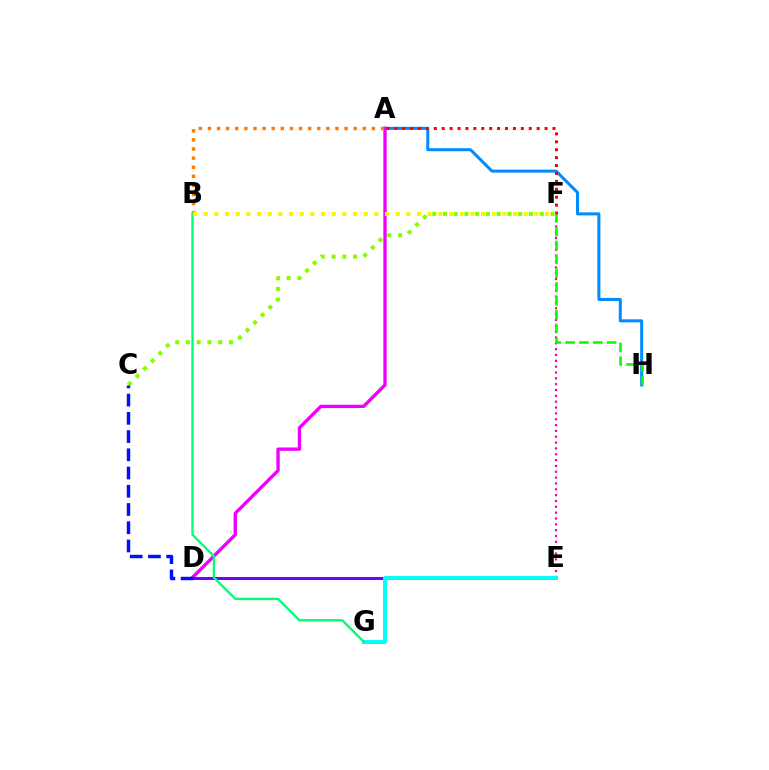{('A', 'H'): [{'color': '#008cff', 'line_style': 'solid', 'thickness': 2.17}], ('E', 'F'): [{'color': '#ff0094', 'line_style': 'dotted', 'thickness': 1.59}], ('A', 'F'): [{'color': '#ff0000', 'line_style': 'dotted', 'thickness': 2.15}], ('A', 'D'): [{'color': '#ee00ff', 'line_style': 'solid', 'thickness': 2.42}], ('C', 'F'): [{'color': '#84ff00', 'line_style': 'dotted', 'thickness': 2.92}], ('D', 'E'): [{'color': '#7200ff', 'line_style': 'solid', 'thickness': 2.16}], ('F', 'H'): [{'color': '#08ff00', 'line_style': 'dashed', 'thickness': 1.88}], ('A', 'B'): [{'color': '#ff7c00', 'line_style': 'dotted', 'thickness': 2.48}], ('E', 'G'): [{'color': '#00fff6', 'line_style': 'solid', 'thickness': 2.85}], ('B', 'G'): [{'color': '#00ff74', 'line_style': 'solid', 'thickness': 1.71}], ('B', 'F'): [{'color': '#fcf500', 'line_style': 'dotted', 'thickness': 2.9}], ('C', 'D'): [{'color': '#0010ff', 'line_style': 'dashed', 'thickness': 2.48}]}